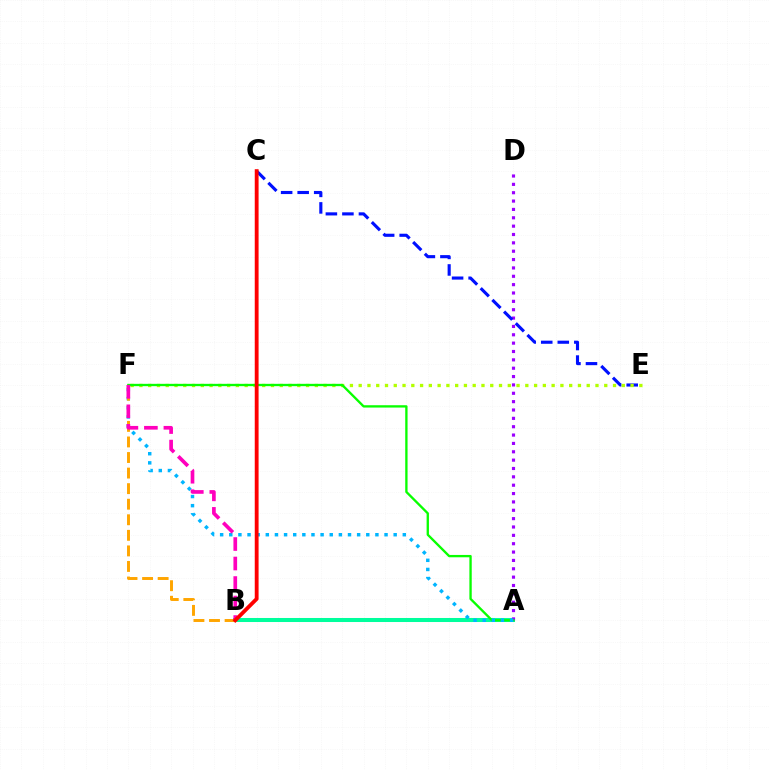{('A', 'B'): [{'color': '#00ff9d', 'line_style': 'solid', 'thickness': 2.9}], ('A', 'D'): [{'color': '#9b00ff', 'line_style': 'dotted', 'thickness': 2.27}], ('C', 'E'): [{'color': '#0010ff', 'line_style': 'dashed', 'thickness': 2.25}], ('E', 'F'): [{'color': '#b3ff00', 'line_style': 'dotted', 'thickness': 2.38}], ('A', 'F'): [{'color': '#08ff00', 'line_style': 'solid', 'thickness': 1.68}, {'color': '#00b5ff', 'line_style': 'dotted', 'thickness': 2.48}], ('B', 'F'): [{'color': '#ffa500', 'line_style': 'dashed', 'thickness': 2.11}, {'color': '#ff00bd', 'line_style': 'dashed', 'thickness': 2.65}], ('B', 'C'): [{'color': '#ff0000', 'line_style': 'solid', 'thickness': 2.76}]}